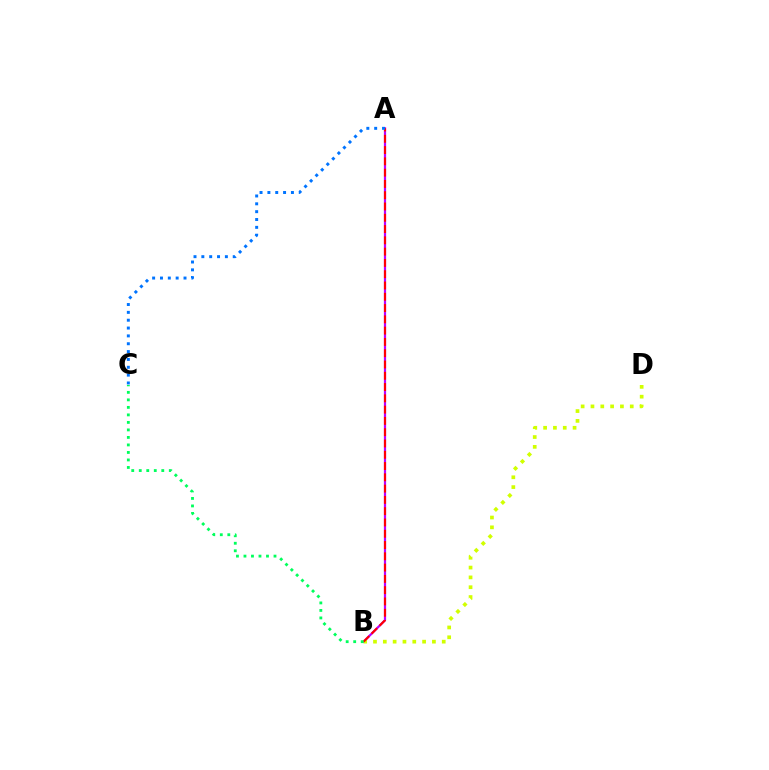{('A', 'B'): [{'color': '#b900ff', 'line_style': 'solid', 'thickness': 1.59}, {'color': '#ff0000', 'line_style': 'dashed', 'thickness': 1.53}], ('B', 'D'): [{'color': '#d1ff00', 'line_style': 'dotted', 'thickness': 2.67}], ('A', 'C'): [{'color': '#0074ff', 'line_style': 'dotted', 'thickness': 2.13}], ('B', 'C'): [{'color': '#00ff5c', 'line_style': 'dotted', 'thickness': 2.04}]}